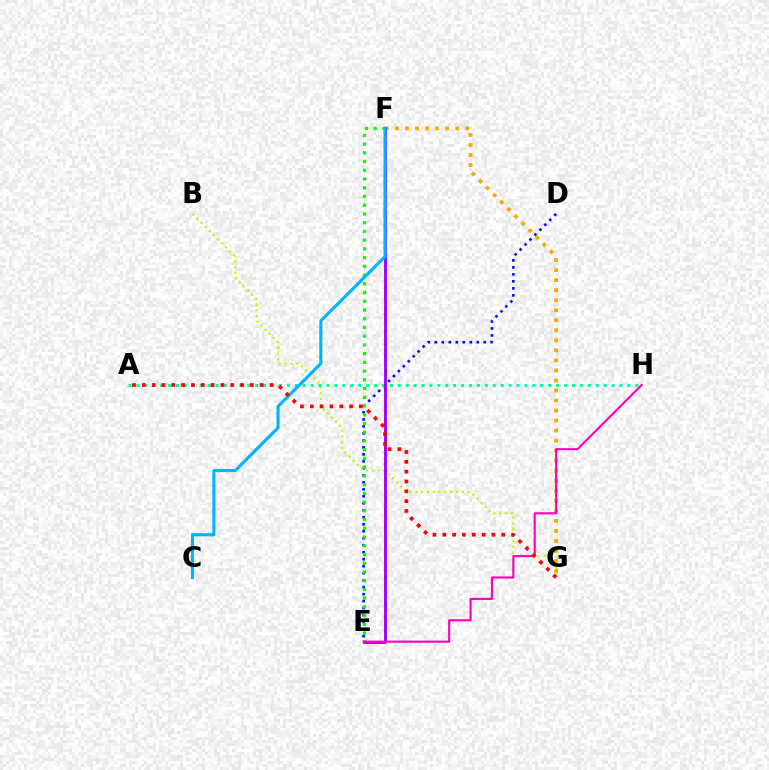{('D', 'E'): [{'color': '#0010ff', 'line_style': 'dotted', 'thickness': 1.9}], ('B', 'G'): [{'color': '#b3ff00', 'line_style': 'dotted', 'thickness': 1.58}], ('A', 'H'): [{'color': '#00ff9d', 'line_style': 'dotted', 'thickness': 2.15}], ('E', 'F'): [{'color': '#08ff00', 'line_style': 'dotted', 'thickness': 2.37}, {'color': '#9b00ff', 'line_style': 'solid', 'thickness': 2.07}], ('F', 'G'): [{'color': '#ffa500', 'line_style': 'dotted', 'thickness': 2.73}], ('E', 'H'): [{'color': '#ff00bd', 'line_style': 'solid', 'thickness': 1.53}], ('C', 'F'): [{'color': '#00b5ff', 'line_style': 'solid', 'thickness': 2.24}], ('A', 'G'): [{'color': '#ff0000', 'line_style': 'dotted', 'thickness': 2.67}]}